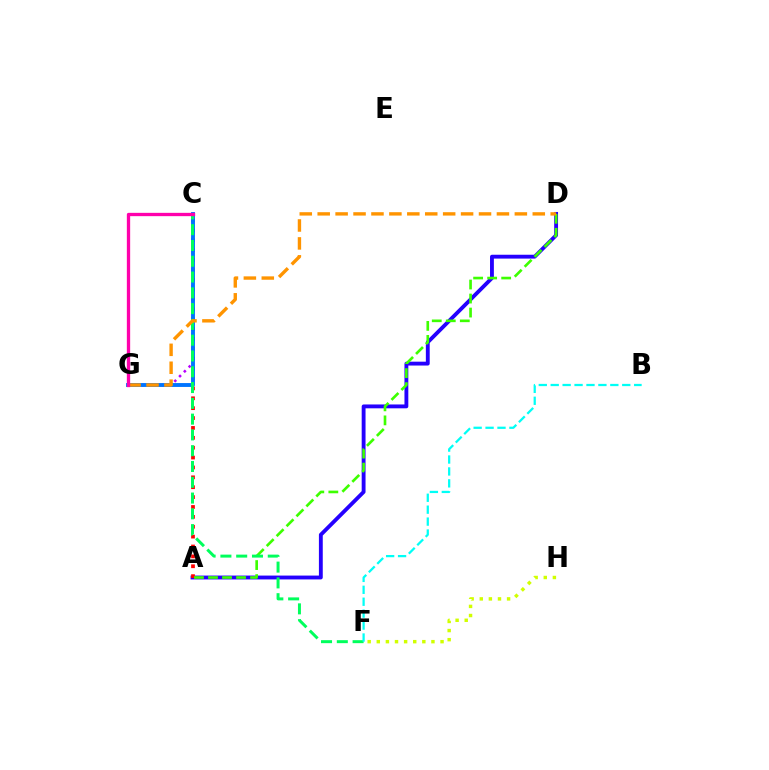{('A', 'D'): [{'color': '#2500ff', 'line_style': 'solid', 'thickness': 2.77}, {'color': '#3dff00', 'line_style': 'dashed', 'thickness': 1.91}], ('C', 'G'): [{'color': '#b900ff', 'line_style': 'dotted', 'thickness': 1.84}, {'color': '#0074ff', 'line_style': 'solid', 'thickness': 2.8}, {'color': '#ff00ac', 'line_style': 'solid', 'thickness': 2.39}], ('A', 'C'): [{'color': '#ff0000', 'line_style': 'dotted', 'thickness': 2.68}], ('C', 'F'): [{'color': '#00ff5c', 'line_style': 'dashed', 'thickness': 2.14}], ('D', 'G'): [{'color': '#ff9400', 'line_style': 'dashed', 'thickness': 2.43}], ('F', 'H'): [{'color': '#d1ff00', 'line_style': 'dotted', 'thickness': 2.48}], ('B', 'F'): [{'color': '#00fff6', 'line_style': 'dashed', 'thickness': 1.62}]}